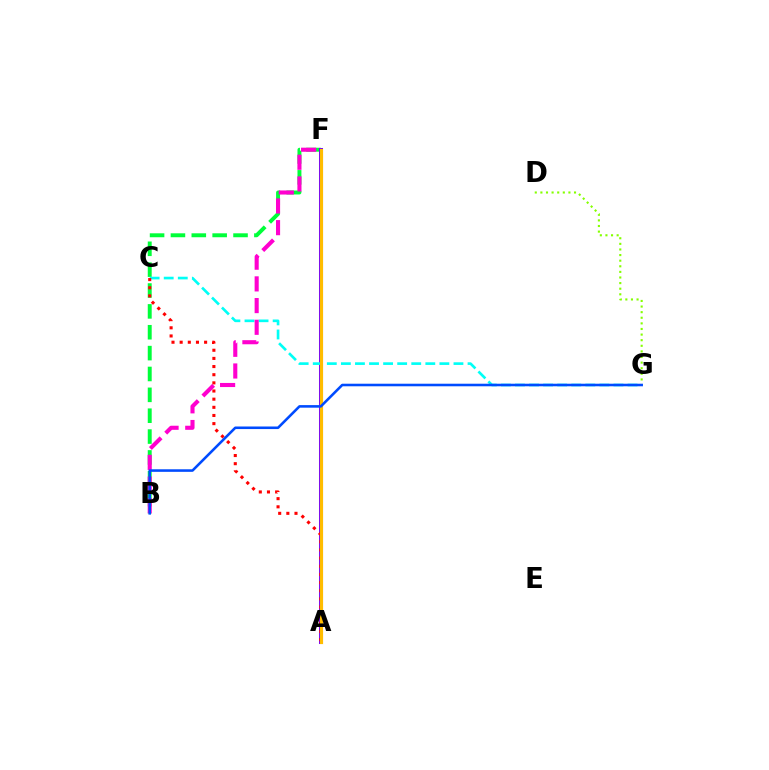{('B', 'F'): [{'color': '#00ff39', 'line_style': 'dashed', 'thickness': 2.83}, {'color': '#ff00cf', 'line_style': 'dashed', 'thickness': 2.95}], ('A', 'F'): [{'color': '#7200ff', 'line_style': 'solid', 'thickness': 2.89}, {'color': '#ffbd00', 'line_style': 'solid', 'thickness': 2.27}], ('C', 'G'): [{'color': '#00fff6', 'line_style': 'dashed', 'thickness': 1.91}], ('D', 'G'): [{'color': '#84ff00', 'line_style': 'dotted', 'thickness': 1.52}], ('A', 'C'): [{'color': '#ff0000', 'line_style': 'dotted', 'thickness': 2.22}], ('B', 'G'): [{'color': '#004bff', 'line_style': 'solid', 'thickness': 1.85}]}